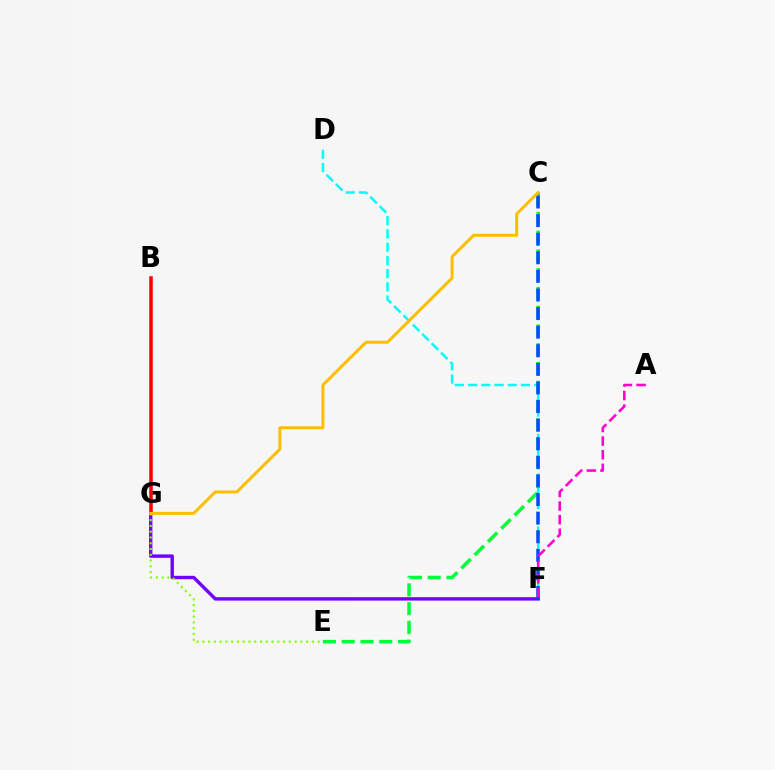{('D', 'F'): [{'color': '#00fff6', 'line_style': 'dashed', 'thickness': 1.8}], ('F', 'G'): [{'color': '#7200ff', 'line_style': 'solid', 'thickness': 2.44}], ('B', 'G'): [{'color': '#ff0000', 'line_style': 'solid', 'thickness': 2.54}], ('C', 'E'): [{'color': '#00ff39', 'line_style': 'dashed', 'thickness': 2.55}], ('C', 'F'): [{'color': '#004bff', 'line_style': 'dashed', 'thickness': 2.53}], ('A', 'F'): [{'color': '#ff00cf', 'line_style': 'dashed', 'thickness': 1.85}], ('E', 'G'): [{'color': '#84ff00', 'line_style': 'dotted', 'thickness': 1.57}], ('C', 'G'): [{'color': '#ffbd00', 'line_style': 'solid', 'thickness': 2.14}]}